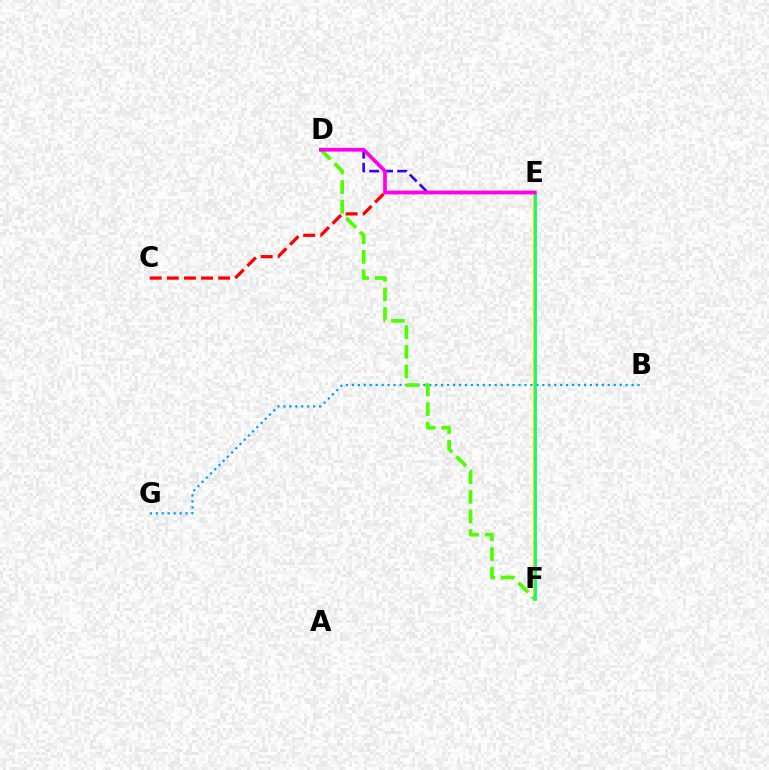{('E', 'F'): [{'color': '#ffd500', 'line_style': 'solid', 'thickness': 2.9}, {'color': '#00ff86', 'line_style': 'solid', 'thickness': 1.92}], ('B', 'G'): [{'color': '#009eff', 'line_style': 'dotted', 'thickness': 1.62}], ('C', 'E'): [{'color': '#ff0000', 'line_style': 'dashed', 'thickness': 2.33}], ('D', 'E'): [{'color': '#3700ff', 'line_style': 'dashed', 'thickness': 1.9}, {'color': '#ff00ed', 'line_style': 'solid', 'thickness': 2.68}], ('D', 'F'): [{'color': '#4fff00', 'line_style': 'dashed', 'thickness': 2.67}]}